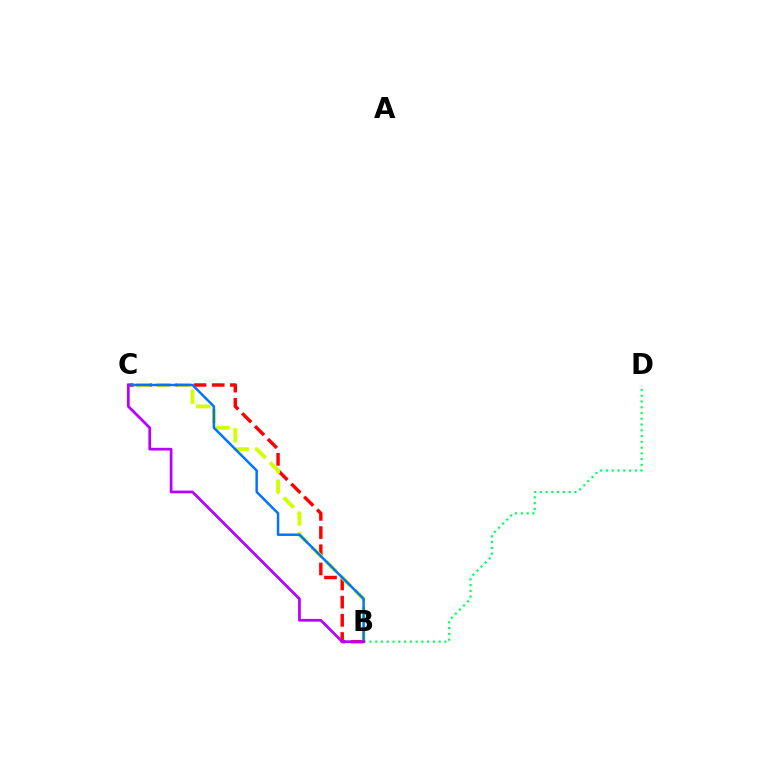{('B', 'C'): [{'color': '#ff0000', 'line_style': 'dashed', 'thickness': 2.47}, {'color': '#d1ff00', 'line_style': 'dashed', 'thickness': 2.77}, {'color': '#0074ff', 'line_style': 'solid', 'thickness': 1.78}, {'color': '#b900ff', 'line_style': 'solid', 'thickness': 1.96}], ('B', 'D'): [{'color': '#00ff5c', 'line_style': 'dotted', 'thickness': 1.57}]}